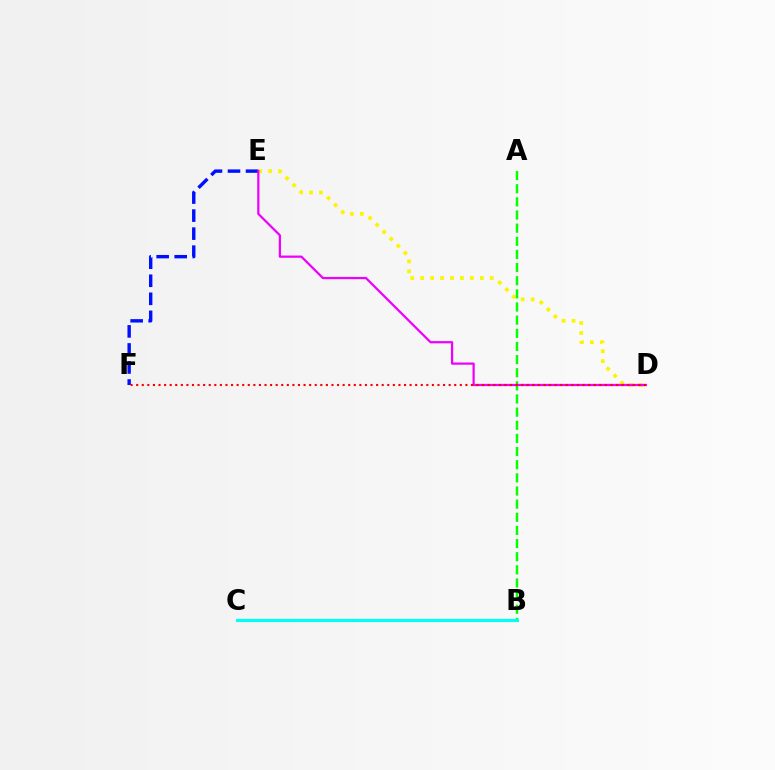{('D', 'E'): [{'color': '#fcf500', 'line_style': 'dotted', 'thickness': 2.7}, {'color': '#ee00ff', 'line_style': 'solid', 'thickness': 1.61}], ('A', 'B'): [{'color': '#08ff00', 'line_style': 'dashed', 'thickness': 1.79}], ('B', 'C'): [{'color': '#00fff6', 'line_style': 'solid', 'thickness': 2.26}], ('E', 'F'): [{'color': '#0010ff', 'line_style': 'dashed', 'thickness': 2.45}], ('D', 'F'): [{'color': '#ff0000', 'line_style': 'dotted', 'thickness': 1.52}]}